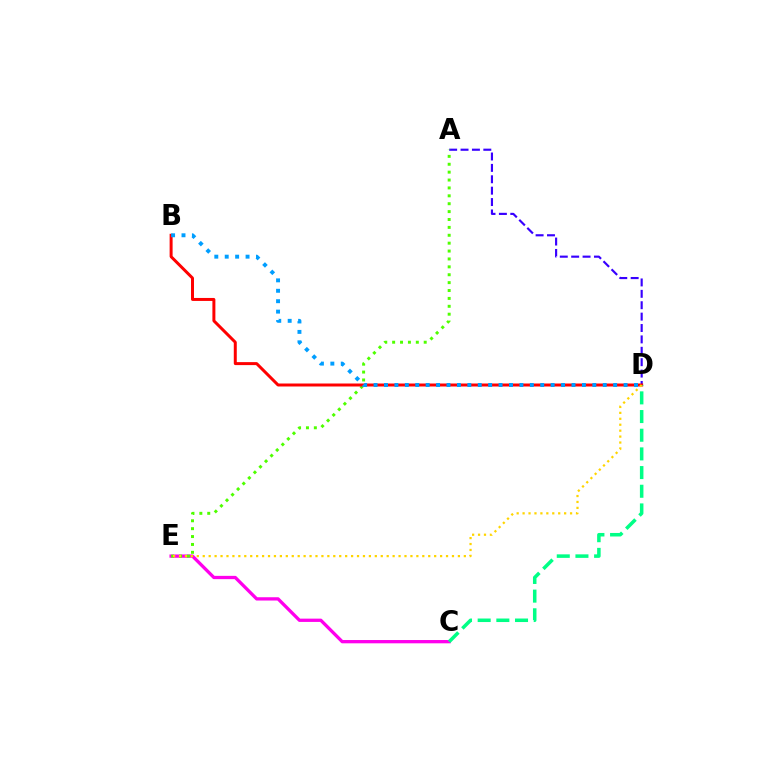{('C', 'E'): [{'color': '#ff00ed', 'line_style': 'solid', 'thickness': 2.37}], ('A', 'D'): [{'color': '#3700ff', 'line_style': 'dashed', 'thickness': 1.55}], ('A', 'E'): [{'color': '#4fff00', 'line_style': 'dotted', 'thickness': 2.14}], ('B', 'D'): [{'color': '#ff0000', 'line_style': 'solid', 'thickness': 2.15}, {'color': '#009eff', 'line_style': 'dotted', 'thickness': 2.83}], ('C', 'D'): [{'color': '#00ff86', 'line_style': 'dashed', 'thickness': 2.54}], ('D', 'E'): [{'color': '#ffd500', 'line_style': 'dotted', 'thickness': 1.61}]}